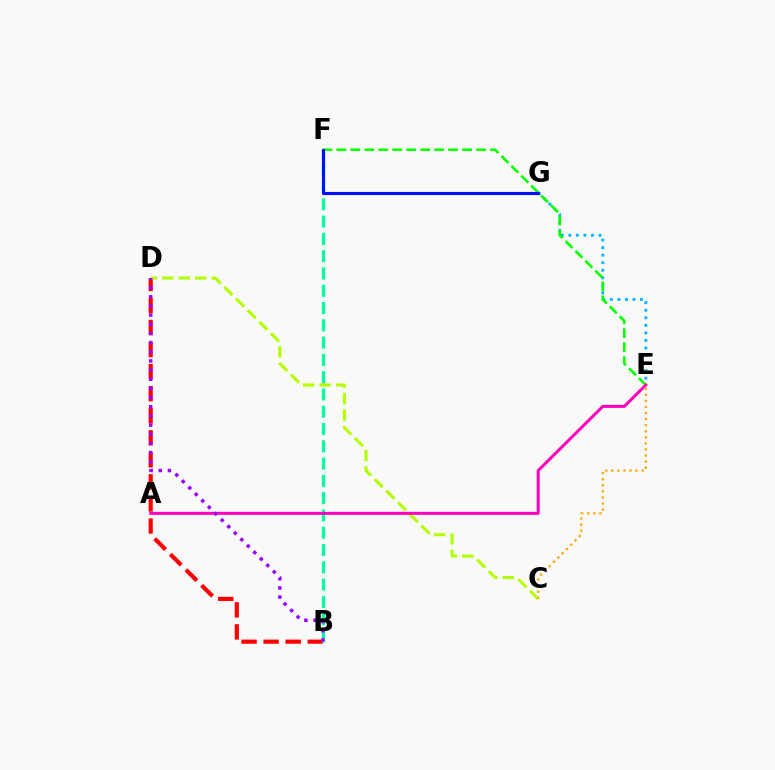{('B', 'D'): [{'color': '#ff0000', 'line_style': 'dashed', 'thickness': 2.99}, {'color': '#9b00ff', 'line_style': 'dotted', 'thickness': 2.49}], ('E', 'G'): [{'color': '#00b5ff', 'line_style': 'dotted', 'thickness': 2.05}], ('C', 'D'): [{'color': '#b3ff00', 'line_style': 'dashed', 'thickness': 2.24}], ('B', 'F'): [{'color': '#00ff9d', 'line_style': 'dashed', 'thickness': 2.35}], ('E', 'F'): [{'color': '#08ff00', 'line_style': 'dashed', 'thickness': 1.9}], ('A', 'E'): [{'color': '#ff00bd', 'line_style': 'solid', 'thickness': 2.16}], ('F', 'G'): [{'color': '#0010ff', 'line_style': 'solid', 'thickness': 2.26}], ('C', 'E'): [{'color': '#ffa500', 'line_style': 'dotted', 'thickness': 1.65}]}